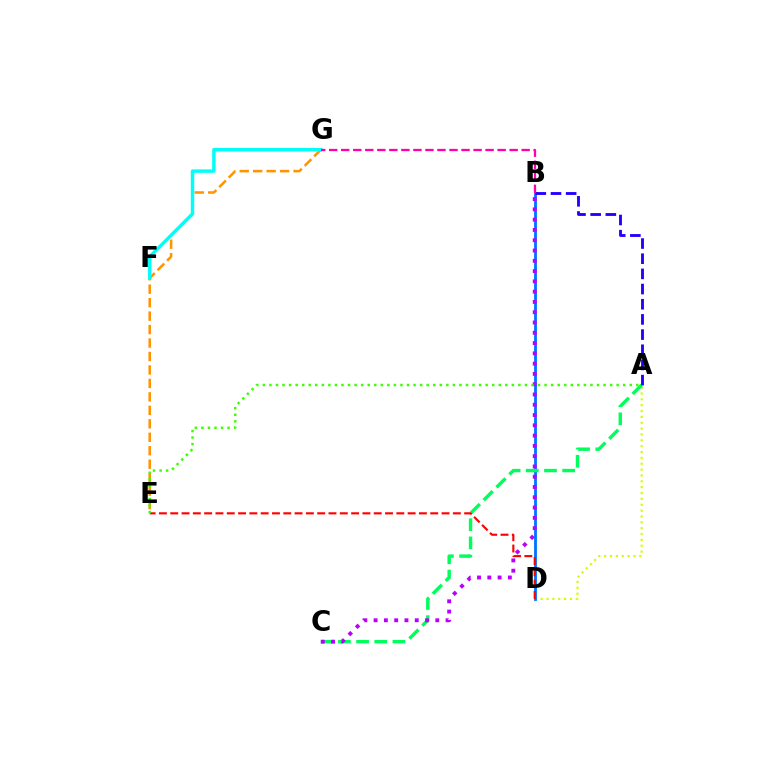{('A', 'D'): [{'color': '#d1ff00', 'line_style': 'dotted', 'thickness': 1.59}], ('B', 'D'): [{'color': '#0074ff', 'line_style': 'solid', 'thickness': 2.02}], ('E', 'G'): [{'color': '#ff9400', 'line_style': 'dashed', 'thickness': 1.83}], ('A', 'C'): [{'color': '#00ff5c', 'line_style': 'dashed', 'thickness': 2.47}], ('F', 'G'): [{'color': '#00fff6', 'line_style': 'solid', 'thickness': 2.48}], ('A', 'B'): [{'color': '#2500ff', 'line_style': 'dashed', 'thickness': 2.06}], ('B', 'G'): [{'color': '#ff00ac', 'line_style': 'dashed', 'thickness': 1.63}], ('B', 'C'): [{'color': '#b900ff', 'line_style': 'dotted', 'thickness': 2.79}], ('D', 'E'): [{'color': '#ff0000', 'line_style': 'dashed', 'thickness': 1.54}], ('A', 'E'): [{'color': '#3dff00', 'line_style': 'dotted', 'thickness': 1.78}]}